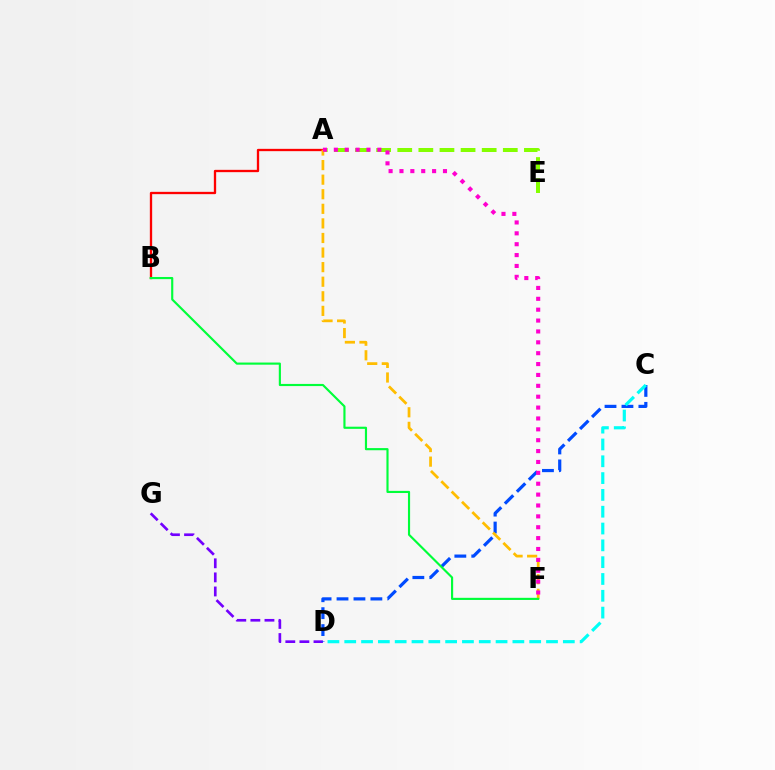{('A', 'E'): [{'color': '#84ff00', 'line_style': 'dashed', 'thickness': 2.87}], ('A', 'B'): [{'color': '#ff0000', 'line_style': 'solid', 'thickness': 1.66}], ('D', 'G'): [{'color': '#7200ff', 'line_style': 'dashed', 'thickness': 1.91}], ('C', 'D'): [{'color': '#004bff', 'line_style': 'dashed', 'thickness': 2.3}, {'color': '#00fff6', 'line_style': 'dashed', 'thickness': 2.28}], ('A', 'F'): [{'color': '#ffbd00', 'line_style': 'dashed', 'thickness': 1.98}, {'color': '#ff00cf', 'line_style': 'dotted', 'thickness': 2.96}], ('B', 'F'): [{'color': '#00ff39', 'line_style': 'solid', 'thickness': 1.55}]}